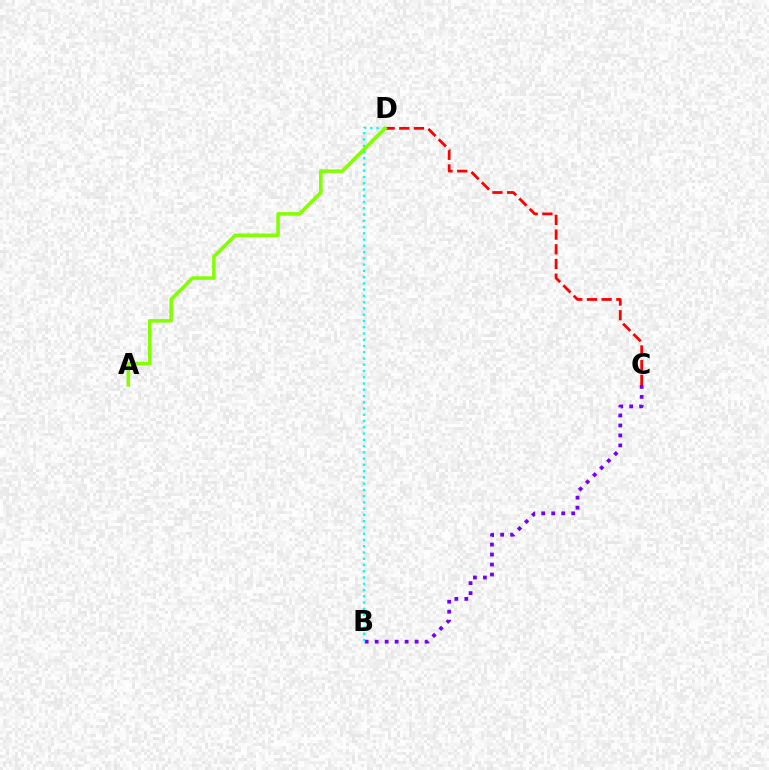{('B', 'C'): [{'color': '#7200ff', 'line_style': 'dotted', 'thickness': 2.72}], ('B', 'D'): [{'color': '#00fff6', 'line_style': 'dotted', 'thickness': 1.7}], ('C', 'D'): [{'color': '#ff0000', 'line_style': 'dashed', 'thickness': 2.0}], ('A', 'D'): [{'color': '#84ff00', 'line_style': 'solid', 'thickness': 2.54}]}